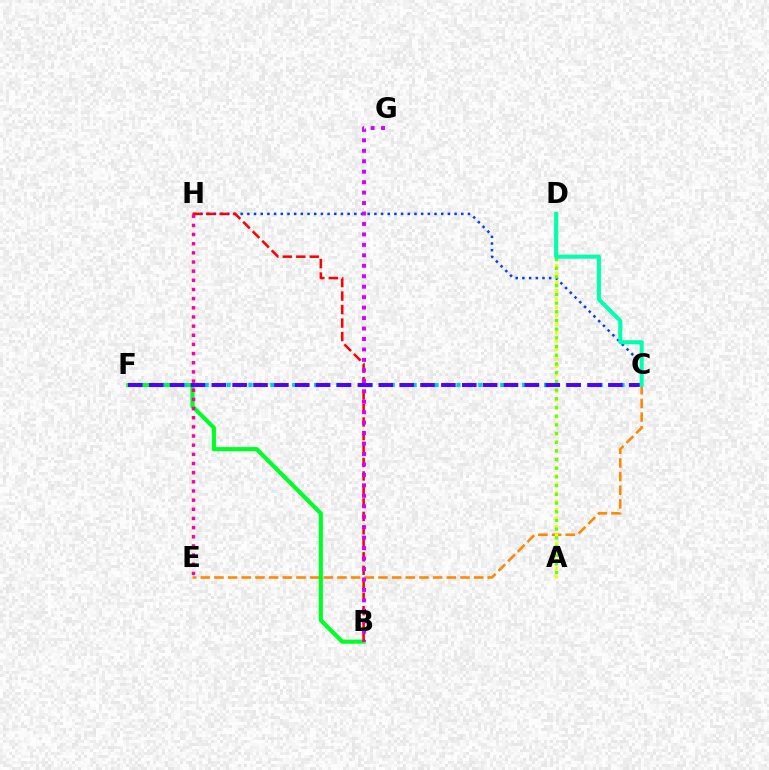{('C', 'E'): [{'color': '#ff8800', 'line_style': 'dashed', 'thickness': 1.86}], ('C', 'H'): [{'color': '#003fff', 'line_style': 'dotted', 'thickness': 1.82}], ('B', 'F'): [{'color': '#00ff27', 'line_style': 'solid', 'thickness': 2.96}], ('A', 'D'): [{'color': '#eeff00', 'line_style': 'dotted', 'thickness': 2.29}, {'color': '#66ff00', 'line_style': 'dotted', 'thickness': 2.36}], ('B', 'H'): [{'color': '#ff0000', 'line_style': 'dashed', 'thickness': 1.83}], ('C', 'F'): [{'color': '#00c7ff', 'line_style': 'dotted', 'thickness': 2.97}, {'color': '#4f00ff', 'line_style': 'dashed', 'thickness': 2.84}], ('B', 'G'): [{'color': '#d600ff', 'line_style': 'dotted', 'thickness': 2.84}], ('E', 'H'): [{'color': '#ff00a0', 'line_style': 'dotted', 'thickness': 2.49}], ('C', 'D'): [{'color': '#00ffaf', 'line_style': 'solid', 'thickness': 2.91}]}